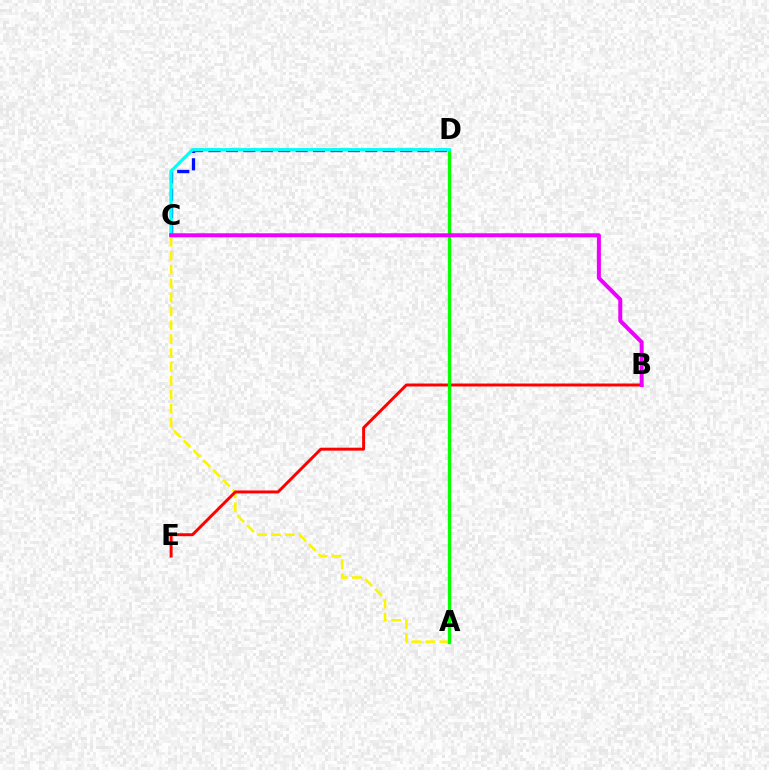{('A', 'C'): [{'color': '#fcf500', 'line_style': 'dashed', 'thickness': 1.89}], ('C', 'D'): [{'color': '#0010ff', 'line_style': 'dashed', 'thickness': 2.37}, {'color': '#00fff6', 'line_style': 'solid', 'thickness': 2.33}], ('B', 'E'): [{'color': '#ff0000', 'line_style': 'solid', 'thickness': 2.12}], ('A', 'D'): [{'color': '#08ff00', 'line_style': 'solid', 'thickness': 2.4}], ('B', 'C'): [{'color': '#ee00ff', 'line_style': 'solid', 'thickness': 2.88}]}